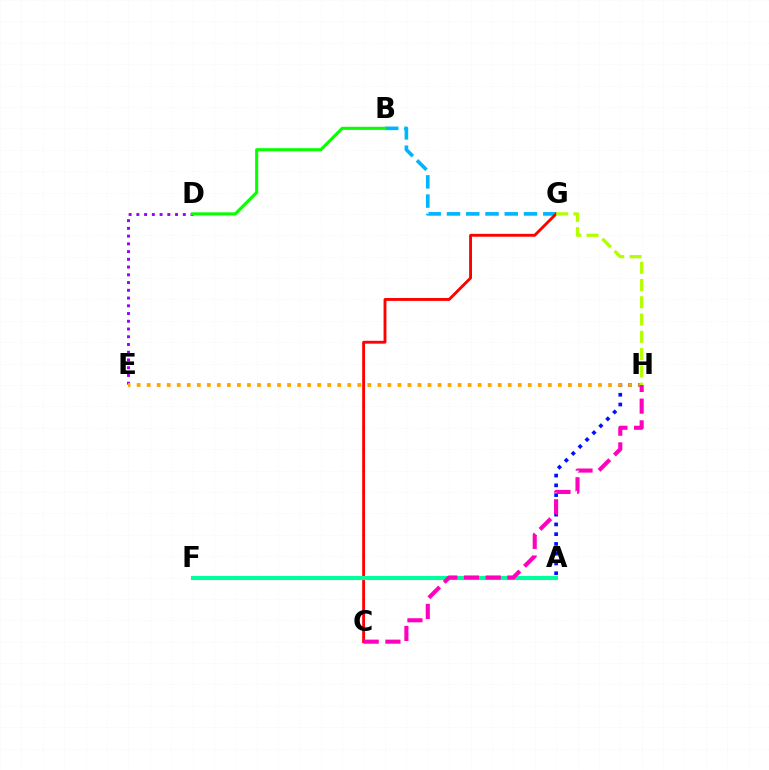{('A', 'H'): [{'color': '#0010ff', 'line_style': 'dotted', 'thickness': 2.65}], ('B', 'G'): [{'color': '#00b5ff', 'line_style': 'dashed', 'thickness': 2.62}], ('D', 'E'): [{'color': '#9b00ff', 'line_style': 'dotted', 'thickness': 2.1}], ('E', 'H'): [{'color': '#ffa500', 'line_style': 'dotted', 'thickness': 2.73}], ('C', 'G'): [{'color': '#ff0000', 'line_style': 'solid', 'thickness': 2.06}], ('B', 'D'): [{'color': '#08ff00', 'line_style': 'solid', 'thickness': 2.23}], ('G', 'H'): [{'color': '#b3ff00', 'line_style': 'dashed', 'thickness': 2.35}], ('A', 'F'): [{'color': '#00ff9d', 'line_style': 'solid', 'thickness': 2.95}], ('C', 'H'): [{'color': '#ff00bd', 'line_style': 'dashed', 'thickness': 2.95}]}